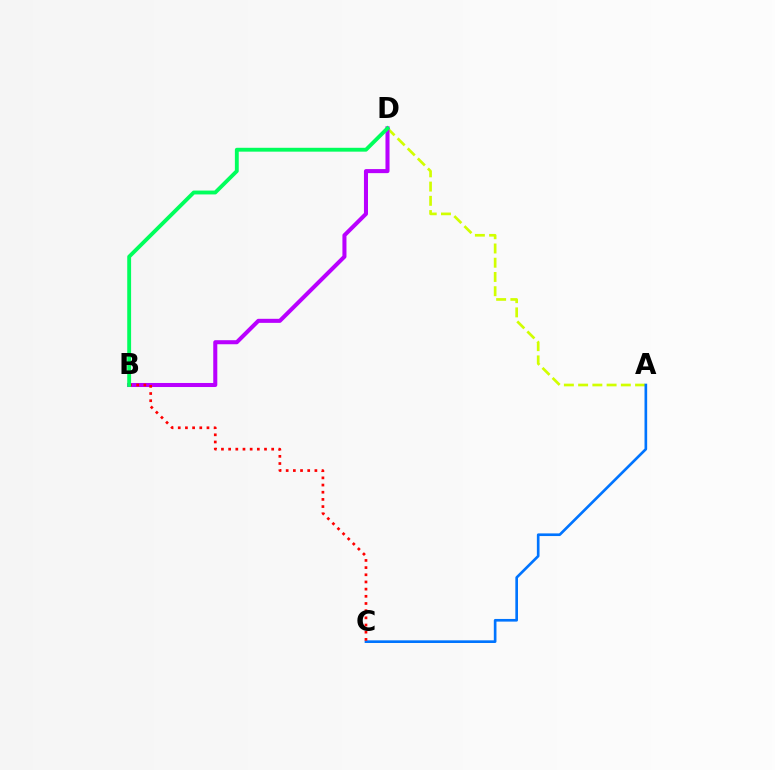{('A', 'D'): [{'color': '#d1ff00', 'line_style': 'dashed', 'thickness': 1.93}], ('B', 'D'): [{'color': '#b900ff', 'line_style': 'solid', 'thickness': 2.92}, {'color': '#00ff5c', 'line_style': 'solid', 'thickness': 2.78}], ('A', 'C'): [{'color': '#0074ff', 'line_style': 'solid', 'thickness': 1.91}], ('B', 'C'): [{'color': '#ff0000', 'line_style': 'dotted', 'thickness': 1.95}]}